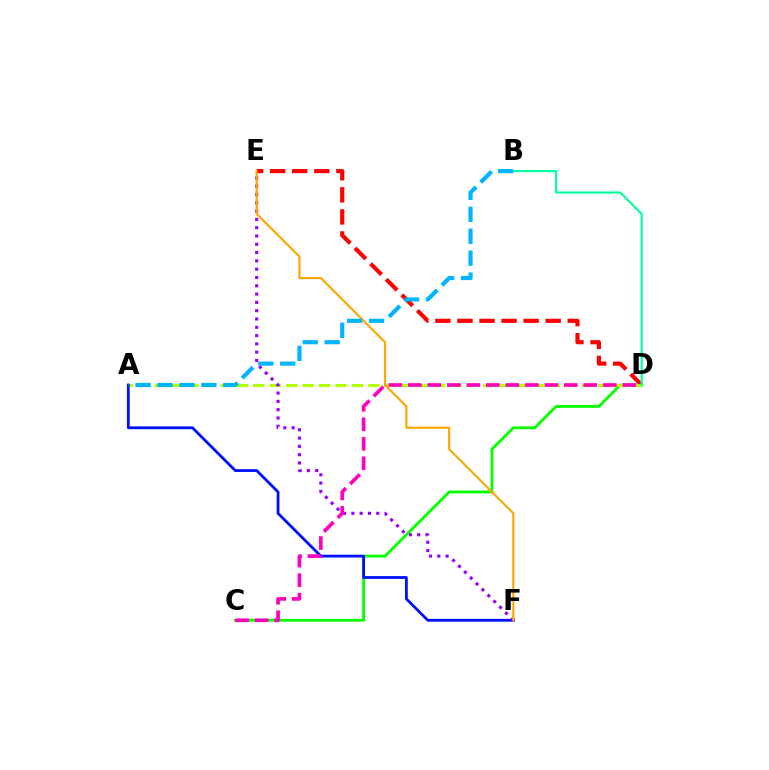{('C', 'D'): [{'color': '#08ff00', 'line_style': 'solid', 'thickness': 2.05}, {'color': '#ff00bd', 'line_style': 'dashed', 'thickness': 2.65}], ('D', 'E'): [{'color': '#ff0000', 'line_style': 'dashed', 'thickness': 3.0}], ('A', 'D'): [{'color': '#b3ff00', 'line_style': 'dashed', 'thickness': 2.23}], ('A', 'F'): [{'color': '#0010ff', 'line_style': 'solid', 'thickness': 2.02}], ('E', 'F'): [{'color': '#9b00ff', 'line_style': 'dotted', 'thickness': 2.25}, {'color': '#ffa500', 'line_style': 'solid', 'thickness': 1.54}], ('B', 'D'): [{'color': '#00ff9d', 'line_style': 'solid', 'thickness': 1.54}], ('A', 'B'): [{'color': '#00b5ff', 'line_style': 'dashed', 'thickness': 2.98}]}